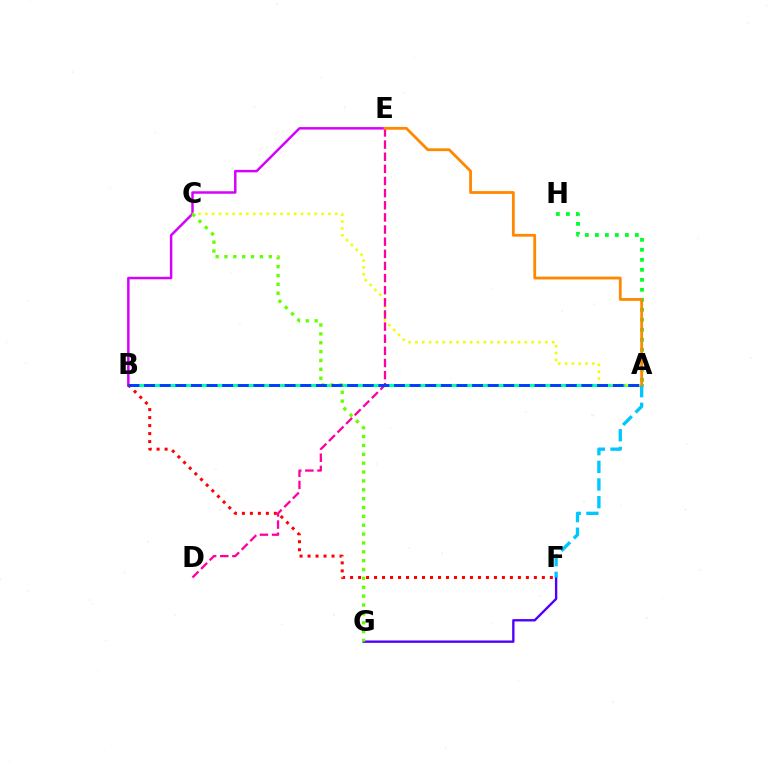{('A', 'B'): [{'color': '#00ffaf', 'line_style': 'solid', 'thickness': 2.15}, {'color': '#003fff', 'line_style': 'dashed', 'thickness': 2.12}], ('B', 'E'): [{'color': '#d600ff', 'line_style': 'solid', 'thickness': 1.78}], ('F', 'G'): [{'color': '#4f00ff', 'line_style': 'solid', 'thickness': 1.7}], ('A', 'C'): [{'color': '#eeff00', 'line_style': 'dotted', 'thickness': 1.86}], ('B', 'F'): [{'color': '#ff0000', 'line_style': 'dotted', 'thickness': 2.17}], ('D', 'E'): [{'color': '#ff00a0', 'line_style': 'dashed', 'thickness': 1.65}], ('A', 'H'): [{'color': '#00ff27', 'line_style': 'dotted', 'thickness': 2.72}], ('A', 'F'): [{'color': '#00c7ff', 'line_style': 'dashed', 'thickness': 2.4}], ('C', 'G'): [{'color': '#66ff00', 'line_style': 'dotted', 'thickness': 2.41}], ('A', 'E'): [{'color': '#ff8800', 'line_style': 'solid', 'thickness': 2.02}]}